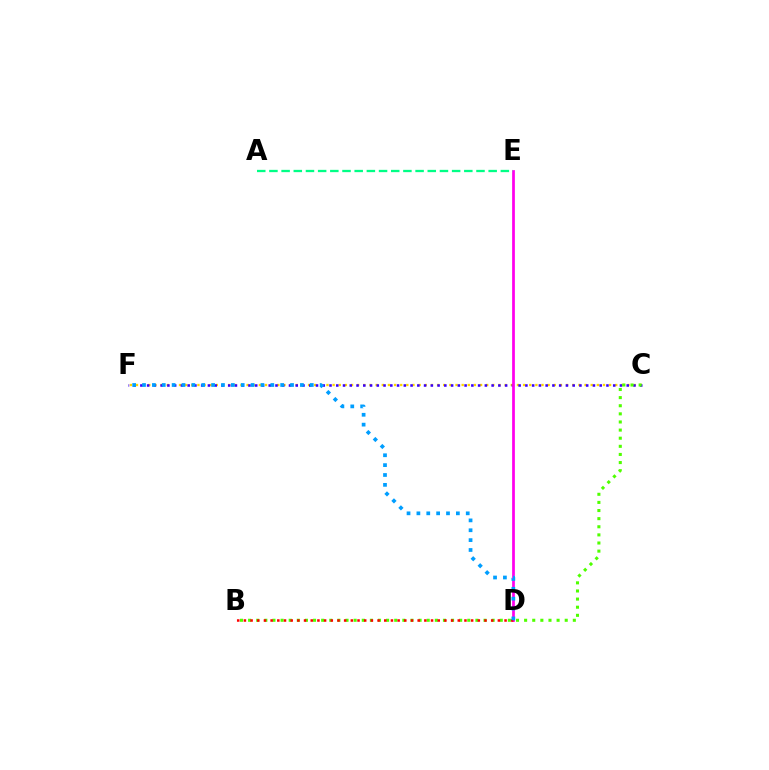{('C', 'F'): [{'color': '#ffd500', 'line_style': 'dotted', 'thickness': 1.67}, {'color': '#3700ff', 'line_style': 'dotted', 'thickness': 1.84}], ('D', 'E'): [{'color': '#ff00ed', 'line_style': 'solid', 'thickness': 1.97}], ('B', 'C'): [{'color': '#4fff00', 'line_style': 'dotted', 'thickness': 2.21}], ('A', 'E'): [{'color': '#00ff86', 'line_style': 'dashed', 'thickness': 1.65}], ('B', 'D'): [{'color': '#ff0000', 'line_style': 'dotted', 'thickness': 1.82}], ('D', 'F'): [{'color': '#009eff', 'line_style': 'dotted', 'thickness': 2.68}]}